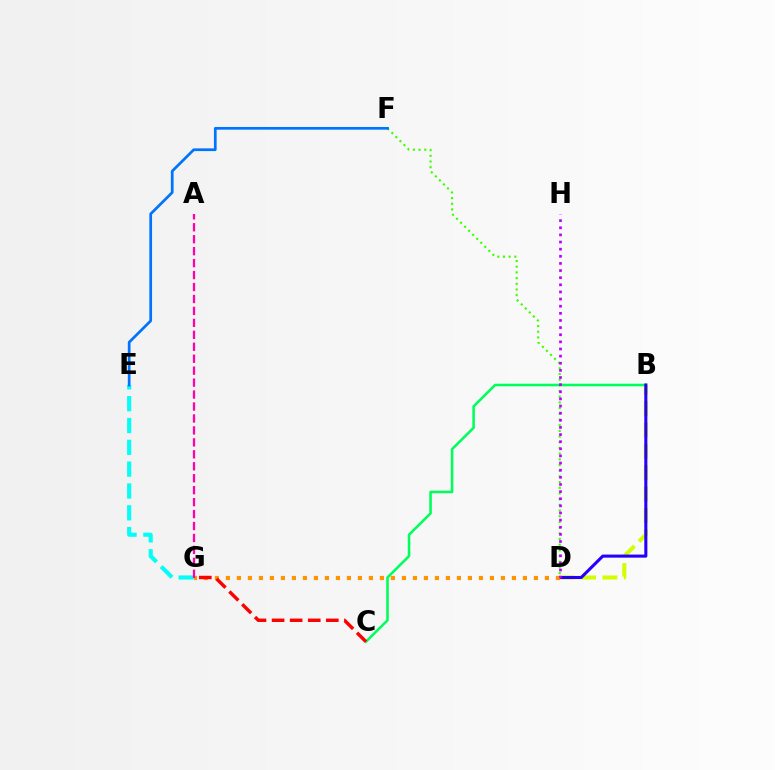{('B', 'D'): [{'color': '#d1ff00', 'line_style': 'dashed', 'thickness': 2.9}, {'color': '#2500ff', 'line_style': 'solid', 'thickness': 2.21}], ('D', 'F'): [{'color': '#3dff00', 'line_style': 'dotted', 'thickness': 1.55}], ('B', 'C'): [{'color': '#00ff5c', 'line_style': 'solid', 'thickness': 1.85}], ('D', 'G'): [{'color': '#ff9400', 'line_style': 'dotted', 'thickness': 2.99}], ('C', 'G'): [{'color': '#ff0000', 'line_style': 'dashed', 'thickness': 2.46}], ('E', 'G'): [{'color': '#00fff6', 'line_style': 'dashed', 'thickness': 2.96}], ('A', 'G'): [{'color': '#ff00ac', 'line_style': 'dashed', 'thickness': 1.62}], ('D', 'H'): [{'color': '#b900ff', 'line_style': 'dotted', 'thickness': 1.94}], ('E', 'F'): [{'color': '#0074ff', 'line_style': 'solid', 'thickness': 1.96}]}